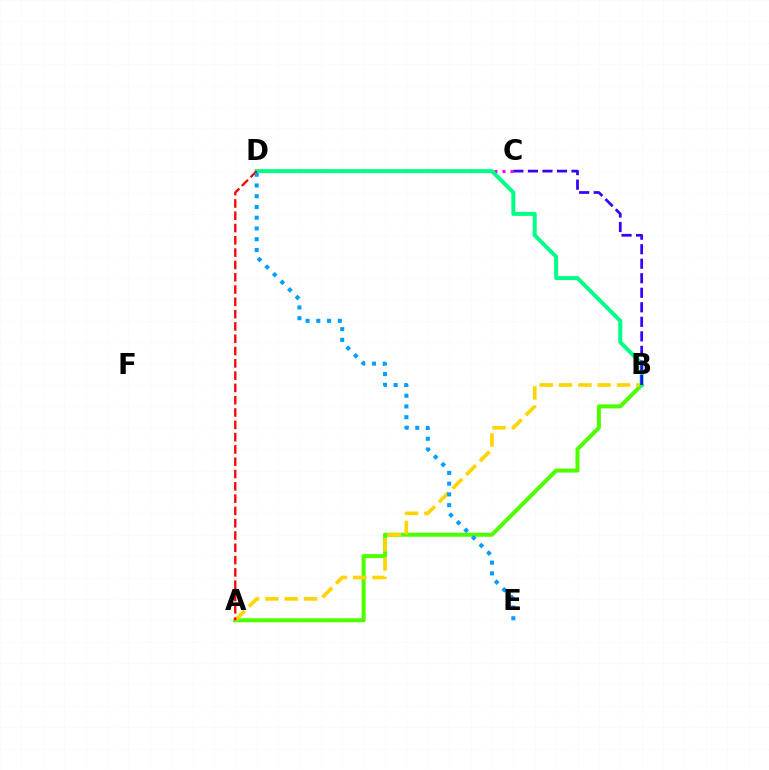{('A', 'B'): [{'color': '#4fff00', 'line_style': 'solid', 'thickness': 2.91}, {'color': '#ffd500', 'line_style': 'dashed', 'thickness': 2.63}], ('C', 'D'): [{'color': '#ff00ed', 'line_style': 'dotted', 'thickness': 2.18}], ('B', 'D'): [{'color': '#00ff86', 'line_style': 'solid', 'thickness': 2.87}], ('A', 'D'): [{'color': '#ff0000', 'line_style': 'dashed', 'thickness': 1.67}], ('D', 'E'): [{'color': '#009eff', 'line_style': 'dotted', 'thickness': 2.92}], ('B', 'C'): [{'color': '#3700ff', 'line_style': 'dashed', 'thickness': 1.97}]}